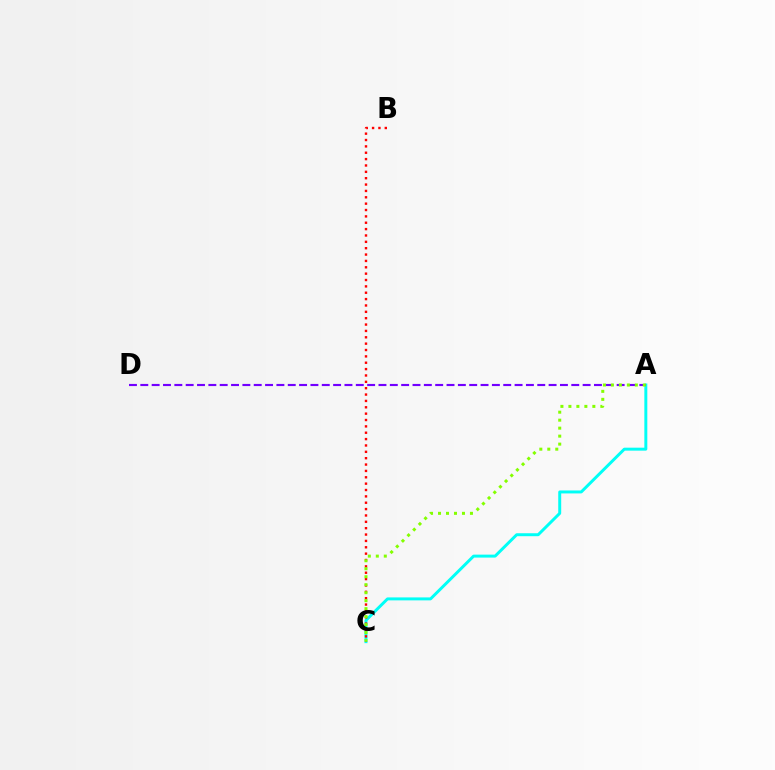{('A', 'C'): [{'color': '#00fff6', 'line_style': 'solid', 'thickness': 2.13}, {'color': '#84ff00', 'line_style': 'dotted', 'thickness': 2.17}], ('A', 'D'): [{'color': '#7200ff', 'line_style': 'dashed', 'thickness': 1.54}], ('B', 'C'): [{'color': '#ff0000', 'line_style': 'dotted', 'thickness': 1.73}]}